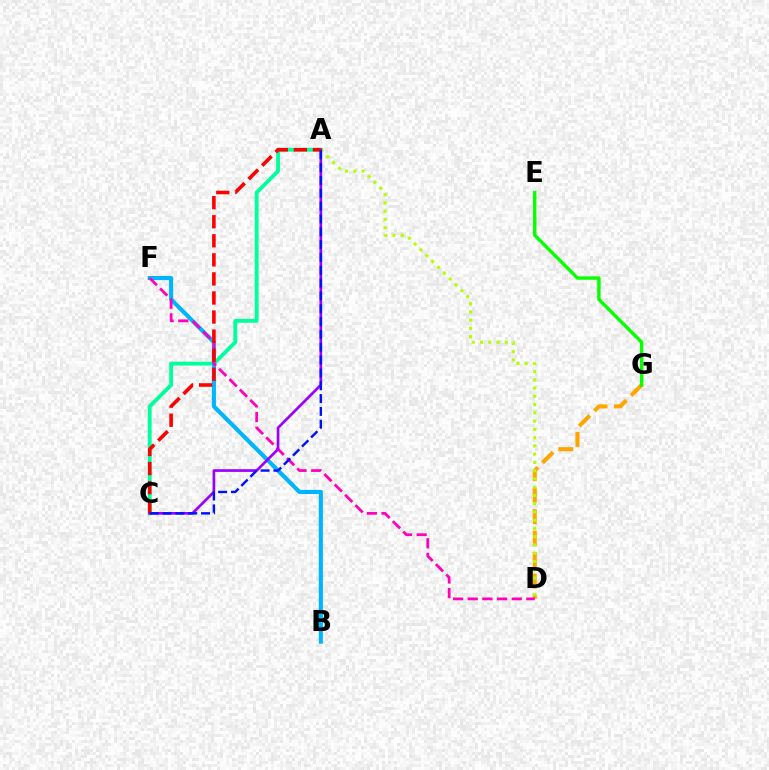{('D', 'G'): [{'color': '#ffa500', 'line_style': 'dashed', 'thickness': 2.92}], ('A', 'C'): [{'color': '#00ff9d', 'line_style': 'solid', 'thickness': 2.76}, {'color': '#9b00ff', 'line_style': 'solid', 'thickness': 1.93}, {'color': '#ff0000', 'line_style': 'dashed', 'thickness': 2.59}, {'color': '#0010ff', 'line_style': 'dashed', 'thickness': 1.74}], ('E', 'G'): [{'color': '#08ff00', 'line_style': 'solid', 'thickness': 2.45}], ('B', 'F'): [{'color': '#00b5ff', 'line_style': 'solid', 'thickness': 2.95}], ('A', 'D'): [{'color': '#b3ff00', 'line_style': 'dotted', 'thickness': 2.24}], ('D', 'F'): [{'color': '#ff00bd', 'line_style': 'dashed', 'thickness': 1.99}]}